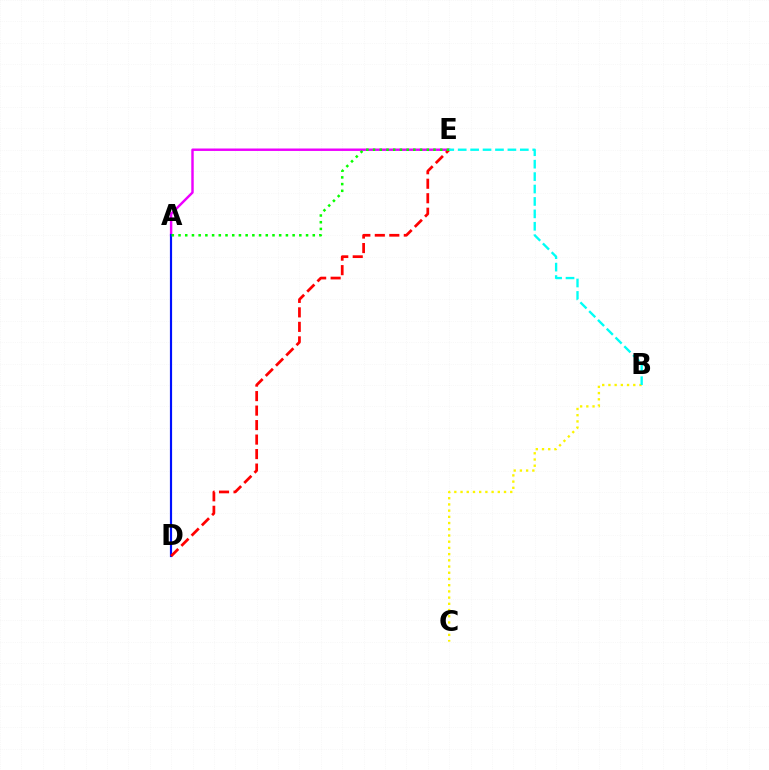{('A', 'E'): [{'color': '#ee00ff', 'line_style': 'solid', 'thickness': 1.76}, {'color': '#08ff00', 'line_style': 'dotted', 'thickness': 1.82}], ('A', 'D'): [{'color': '#0010ff', 'line_style': 'solid', 'thickness': 1.57}], ('D', 'E'): [{'color': '#ff0000', 'line_style': 'dashed', 'thickness': 1.97}], ('B', 'C'): [{'color': '#fcf500', 'line_style': 'dotted', 'thickness': 1.69}], ('B', 'E'): [{'color': '#00fff6', 'line_style': 'dashed', 'thickness': 1.69}]}